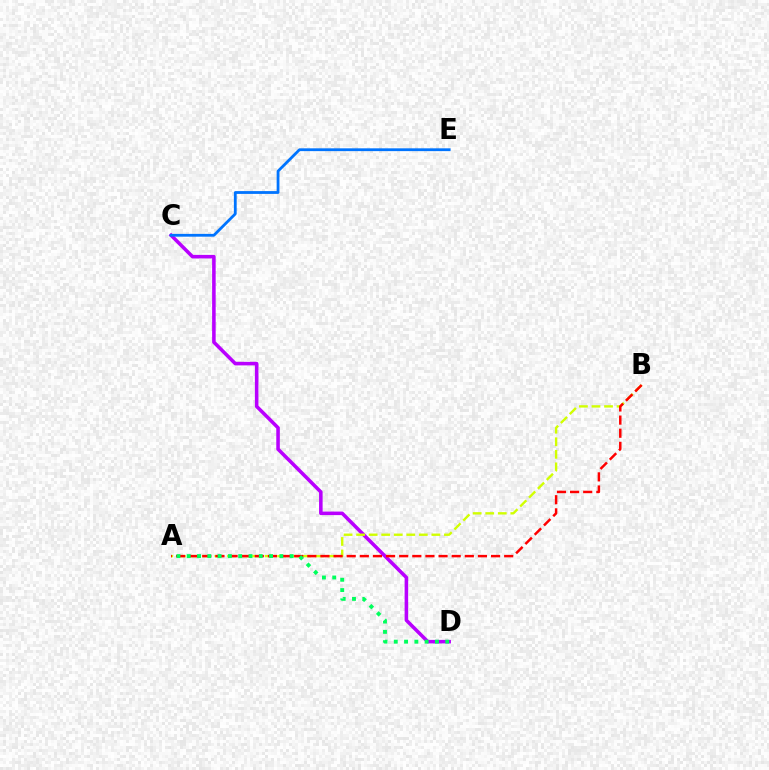{('C', 'D'): [{'color': '#b900ff', 'line_style': 'solid', 'thickness': 2.56}], ('C', 'E'): [{'color': '#0074ff', 'line_style': 'solid', 'thickness': 2.01}], ('A', 'B'): [{'color': '#d1ff00', 'line_style': 'dashed', 'thickness': 1.7}, {'color': '#ff0000', 'line_style': 'dashed', 'thickness': 1.78}], ('A', 'D'): [{'color': '#00ff5c', 'line_style': 'dotted', 'thickness': 2.8}]}